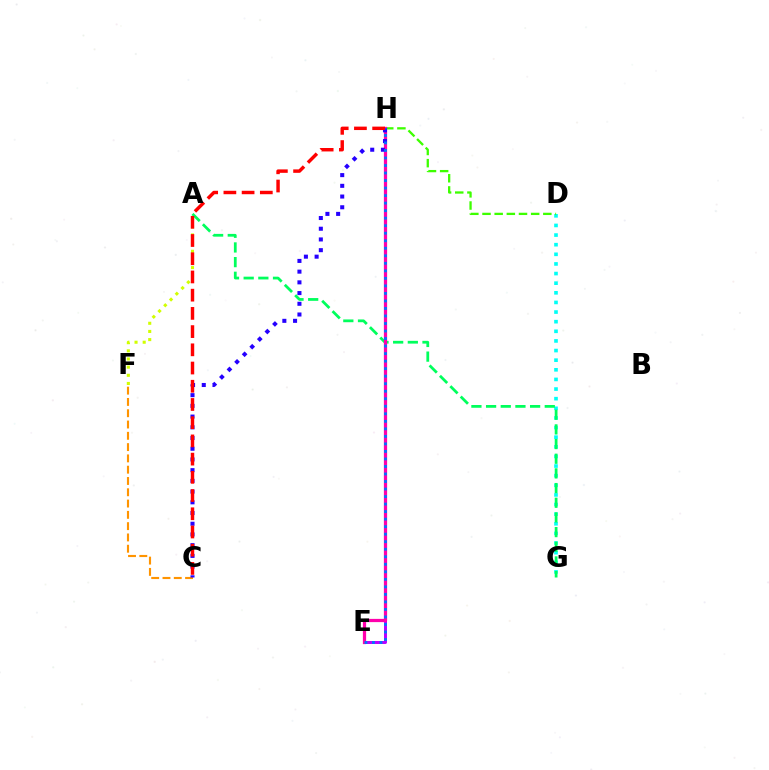{('D', 'G'): [{'color': '#00fff6', 'line_style': 'dotted', 'thickness': 2.61}], ('D', 'H'): [{'color': '#3dff00', 'line_style': 'dashed', 'thickness': 1.65}], ('E', 'H'): [{'color': '#b900ff', 'line_style': 'solid', 'thickness': 2.14}, {'color': '#ff00ac', 'line_style': 'solid', 'thickness': 2.33}, {'color': '#0074ff', 'line_style': 'dotted', 'thickness': 2.04}], ('C', 'F'): [{'color': '#ff9400', 'line_style': 'dashed', 'thickness': 1.53}], ('A', 'F'): [{'color': '#d1ff00', 'line_style': 'dotted', 'thickness': 2.22}], ('A', 'G'): [{'color': '#00ff5c', 'line_style': 'dashed', 'thickness': 1.99}], ('C', 'H'): [{'color': '#2500ff', 'line_style': 'dotted', 'thickness': 2.91}, {'color': '#ff0000', 'line_style': 'dashed', 'thickness': 2.47}]}